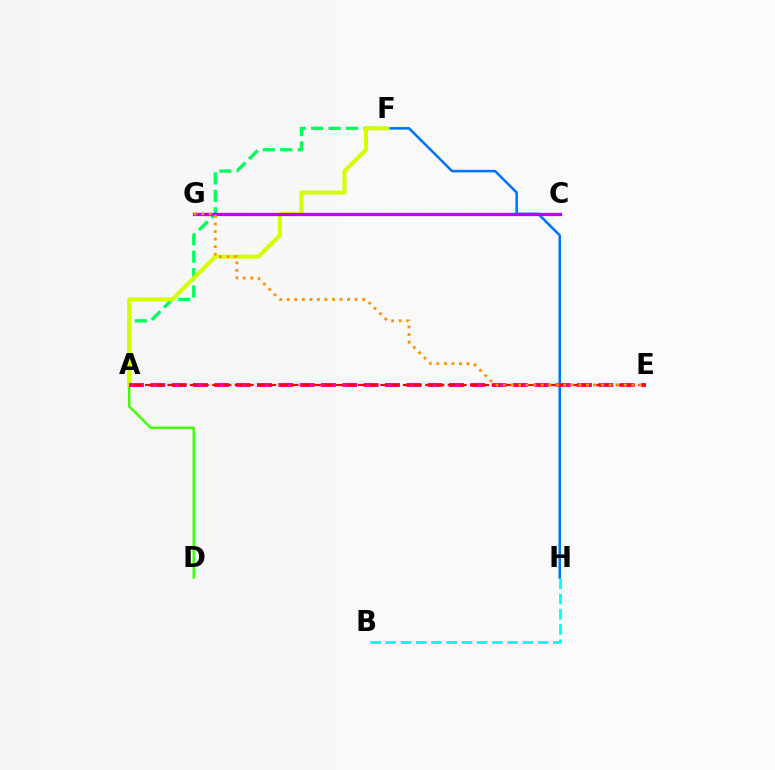{('A', 'F'): [{'color': '#00ff5c', 'line_style': 'dashed', 'thickness': 2.37}, {'color': '#d1ff00', 'line_style': 'solid', 'thickness': 2.92}], ('C', 'G'): [{'color': '#2500ff', 'line_style': 'dotted', 'thickness': 1.54}, {'color': '#b900ff', 'line_style': 'solid', 'thickness': 2.33}], ('F', 'H'): [{'color': '#0074ff', 'line_style': 'solid', 'thickness': 1.83}], ('A', 'D'): [{'color': '#3dff00', 'line_style': 'solid', 'thickness': 1.73}], ('B', 'H'): [{'color': '#00fff6', 'line_style': 'dashed', 'thickness': 2.07}], ('A', 'E'): [{'color': '#ff00ac', 'line_style': 'dashed', 'thickness': 2.9}, {'color': '#ff0000', 'line_style': 'dashed', 'thickness': 1.52}], ('E', 'G'): [{'color': '#ff9400', 'line_style': 'dotted', 'thickness': 2.05}]}